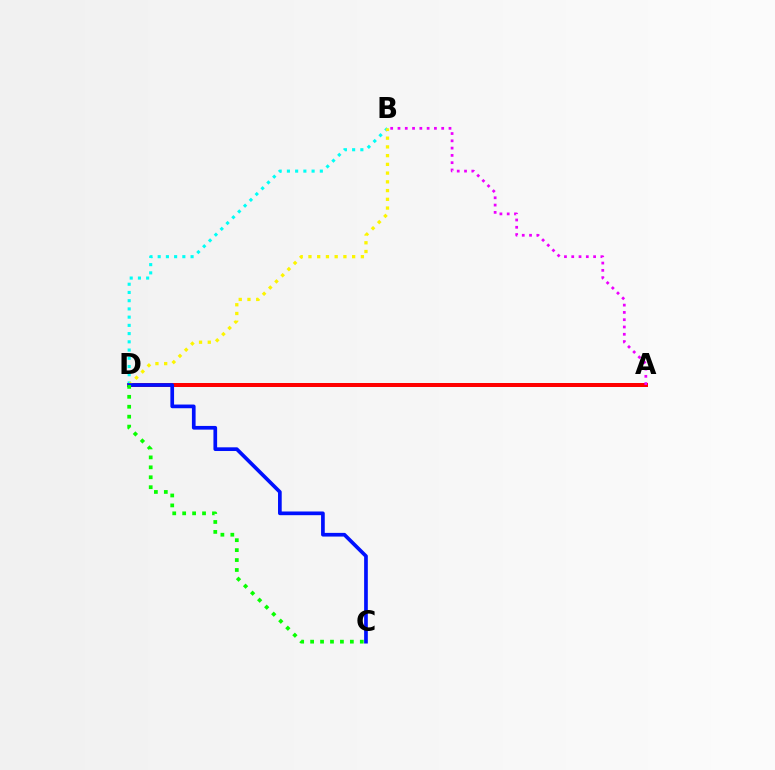{('A', 'D'): [{'color': '#ff0000', 'line_style': 'solid', 'thickness': 2.88}], ('B', 'D'): [{'color': '#00fff6', 'line_style': 'dotted', 'thickness': 2.24}, {'color': '#fcf500', 'line_style': 'dotted', 'thickness': 2.37}], ('C', 'D'): [{'color': '#0010ff', 'line_style': 'solid', 'thickness': 2.66}, {'color': '#08ff00', 'line_style': 'dotted', 'thickness': 2.7}], ('A', 'B'): [{'color': '#ee00ff', 'line_style': 'dotted', 'thickness': 1.98}]}